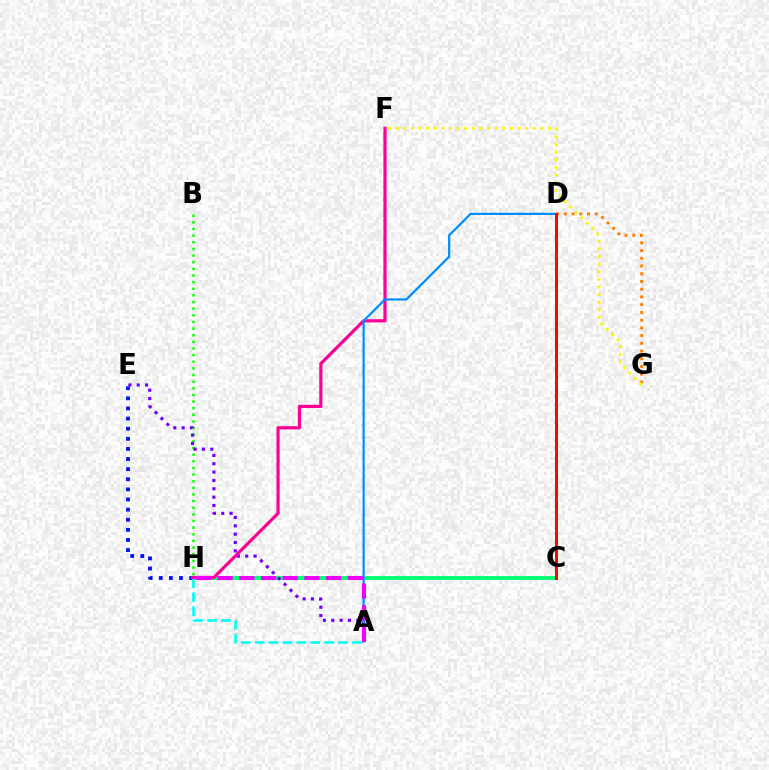{('B', 'H'): [{'color': '#08ff00', 'line_style': 'dotted', 'thickness': 1.8}], ('D', 'G'): [{'color': '#ff7c00', 'line_style': 'dotted', 'thickness': 2.1}], ('C', 'H'): [{'color': '#00ff74', 'line_style': 'solid', 'thickness': 2.79}], ('F', 'G'): [{'color': '#fcf500', 'line_style': 'dotted', 'thickness': 2.07}], ('E', 'H'): [{'color': '#0010ff', 'line_style': 'dotted', 'thickness': 2.75}], ('C', 'D'): [{'color': '#84ff00', 'line_style': 'dashed', 'thickness': 2.21}, {'color': '#ff0000', 'line_style': 'solid', 'thickness': 2.1}], ('A', 'H'): [{'color': '#00fff6', 'line_style': 'dashed', 'thickness': 1.89}, {'color': '#ee00ff', 'line_style': 'dashed', 'thickness': 2.95}], ('A', 'E'): [{'color': '#7200ff', 'line_style': 'dotted', 'thickness': 2.27}], ('F', 'H'): [{'color': '#ff0094', 'line_style': 'solid', 'thickness': 2.31}], ('A', 'D'): [{'color': '#008cff', 'line_style': 'solid', 'thickness': 1.6}]}